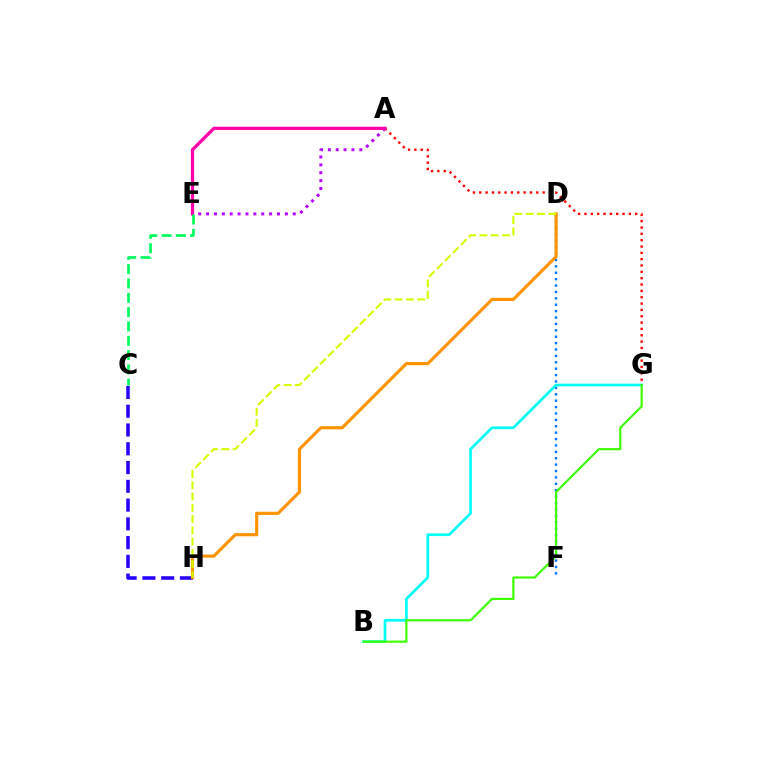{('D', 'F'): [{'color': '#0074ff', 'line_style': 'dotted', 'thickness': 1.74}], ('B', 'G'): [{'color': '#00fff6', 'line_style': 'solid', 'thickness': 1.93}, {'color': '#3dff00', 'line_style': 'solid', 'thickness': 1.55}], ('A', 'G'): [{'color': '#ff0000', 'line_style': 'dotted', 'thickness': 1.72}], ('C', 'H'): [{'color': '#2500ff', 'line_style': 'dashed', 'thickness': 2.55}], ('A', 'E'): [{'color': '#b900ff', 'line_style': 'dotted', 'thickness': 2.14}, {'color': '#ff00ac', 'line_style': 'solid', 'thickness': 2.33}], ('D', 'H'): [{'color': '#ff9400', 'line_style': 'solid', 'thickness': 2.28}, {'color': '#d1ff00', 'line_style': 'dashed', 'thickness': 1.53}], ('C', 'E'): [{'color': '#00ff5c', 'line_style': 'dashed', 'thickness': 1.95}]}